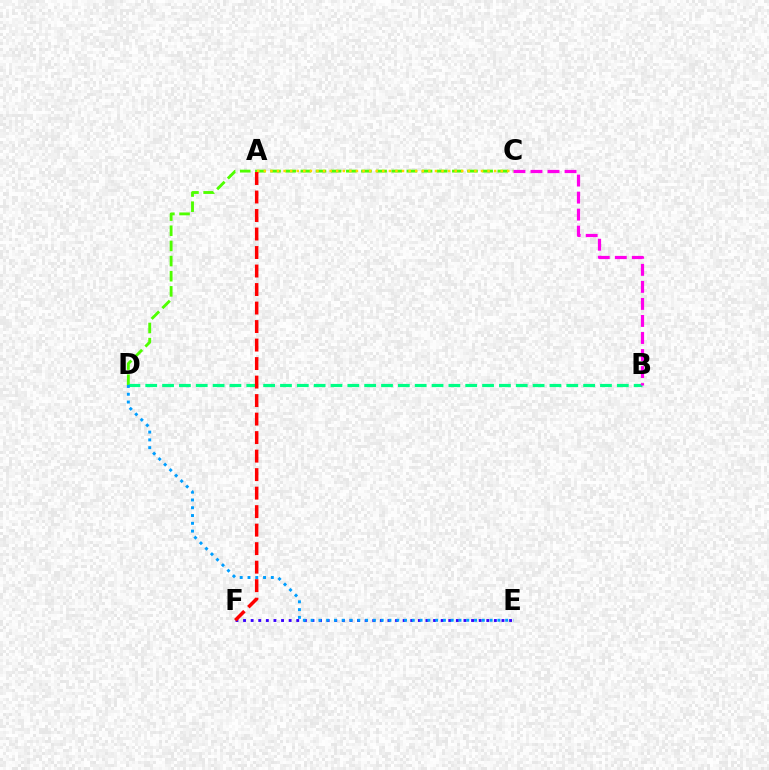{('C', 'D'): [{'color': '#4fff00', 'line_style': 'dashed', 'thickness': 2.06}], ('B', 'D'): [{'color': '#00ff86', 'line_style': 'dashed', 'thickness': 2.29}], ('B', 'C'): [{'color': '#ff00ed', 'line_style': 'dashed', 'thickness': 2.31}], ('A', 'C'): [{'color': '#ffd500', 'line_style': 'dotted', 'thickness': 1.79}], ('E', 'F'): [{'color': '#3700ff', 'line_style': 'dotted', 'thickness': 2.07}], ('D', 'E'): [{'color': '#009eff', 'line_style': 'dotted', 'thickness': 2.11}], ('A', 'F'): [{'color': '#ff0000', 'line_style': 'dashed', 'thickness': 2.51}]}